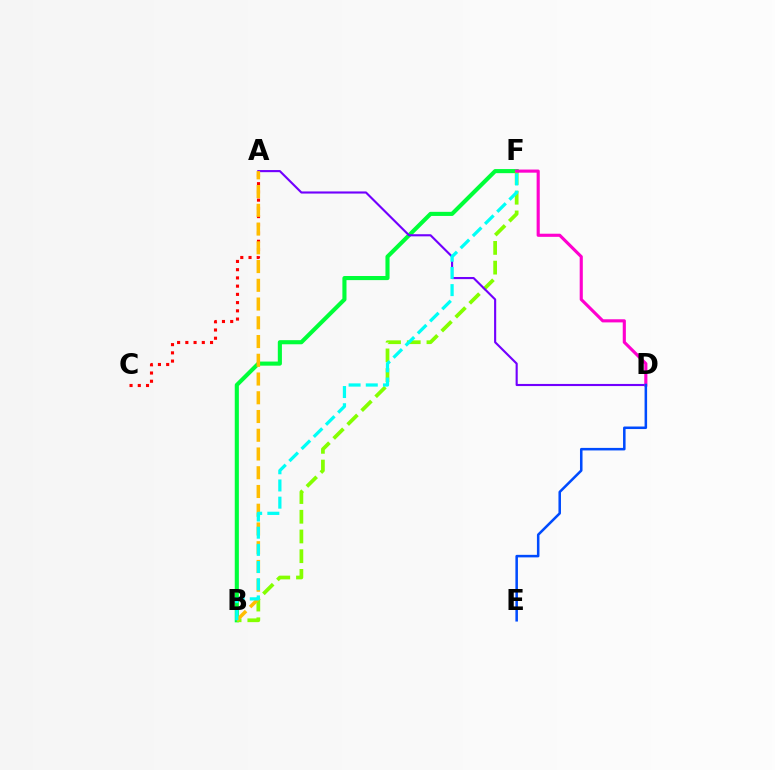{('B', 'F'): [{'color': '#00ff39', 'line_style': 'solid', 'thickness': 2.96}, {'color': '#84ff00', 'line_style': 'dashed', 'thickness': 2.68}, {'color': '#00fff6', 'line_style': 'dashed', 'thickness': 2.33}], ('A', 'D'): [{'color': '#7200ff', 'line_style': 'solid', 'thickness': 1.53}], ('A', 'C'): [{'color': '#ff0000', 'line_style': 'dotted', 'thickness': 2.24}], ('D', 'F'): [{'color': '#ff00cf', 'line_style': 'solid', 'thickness': 2.25}], ('A', 'B'): [{'color': '#ffbd00', 'line_style': 'dashed', 'thickness': 2.55}], ('D', 'E'): [{'color': '#004bff', 'line_style': 'solid', 'thickness': 1.83}]}